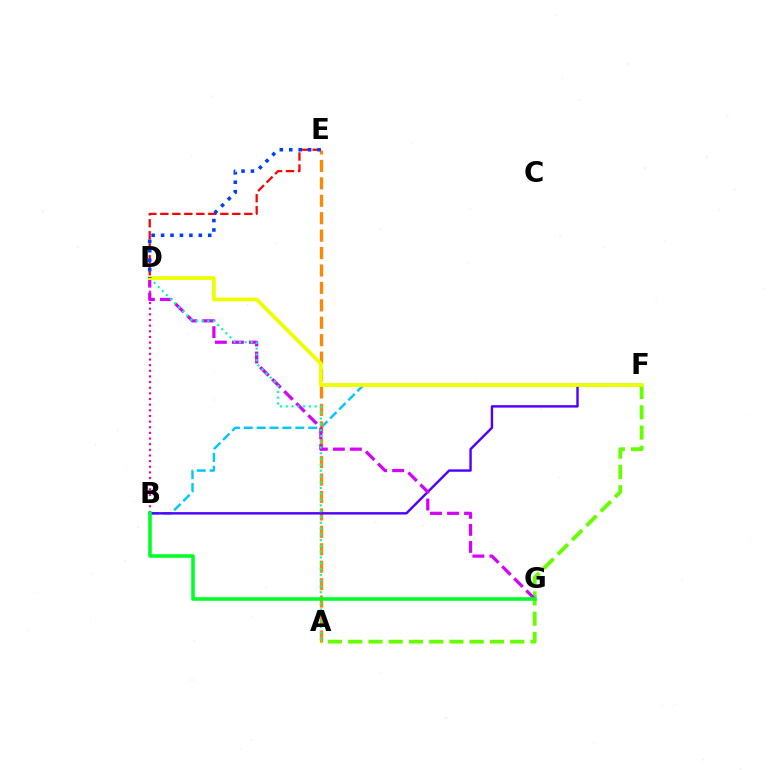{('B', 'D'): [{'color': '#ff00a0', 'line_style': 'dotted', 'thickness': 1.53}], ('B', 'F'): [{'color': '#00c7ff', 'line_style': 'dashed', 'thickness': 1.75}, {'color': '#4f00ff', 'line_style': 'solid', 'thickness': 1.73}], ('D', 'E'): [{'color': '#ff0000', 'line_style': 'dashed', 'thickness': 1.63}, {'color': '#003fff', 'line_style': 'dotted', 'thickness': 2.56}], ('A', 'E'): [{'color': '#ff8800', 'line_style': 'dashed', 'thickness': 2.37}], ('A', 'F'): [{'color': '#66ff00', 'line_style': 'dashed', 'thickness': 2.75}], ('D', 'G'): [{'color': '#d600ff', 'line_style': 'dashed', 'thickness': 2.31}], ('A', 'D'): [{'color': '#00ffaf', 'line_style': 'dotted', 'thickness': 1.57}], ('B', 'G'): [{'color': '#00ff27', 'line_style': 'solid', 'thickness': 2.57}], ('D', 'F'): [{'color': '#eeff00', 'line_style': 'solid', 'thickness': 2.72}]}